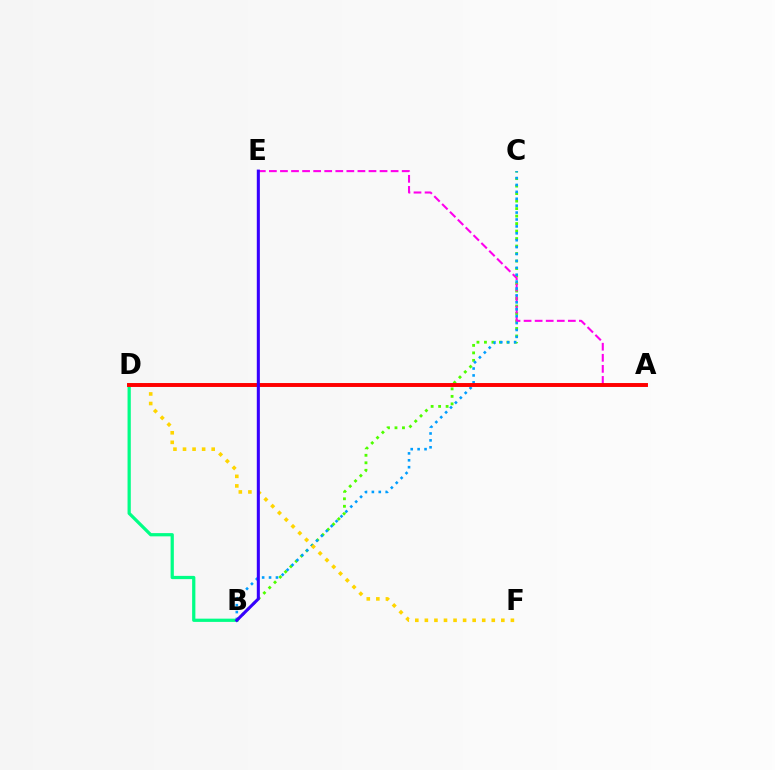{('B', 'C'): [{'color': '#4fff00', 'line_style': 'dotted', 'thickness': 2.04}, {'color': '#009eff', 'line_style': 'dotted', 'thickness': 1.88}], ('A', 'E'): [{'color': '#ff00ed', 'line_style': 'dashed', 'thickness': 1.5}], ('B', 'D'): [{'color': '#00ff86', 'line_style': 'solid', 'thickness': 2.34}], ('D', 'F'): [{'color': '#ffd500', 'line_style': 'dotted', 'thickness': 2.6}], ('A', 'D'): [{'color': '#ff0000', 'line_style': 'solid', 'thickness': 2.83}], ('B', 'E'): [{'color': '#3700ff', 'line_style': 'solid', 'thickness': 2.2}]}